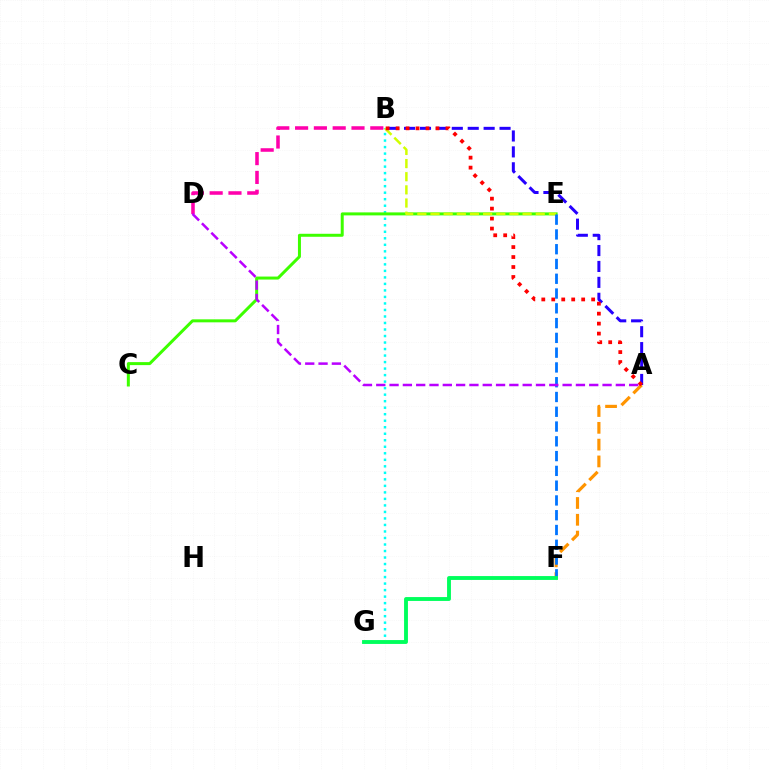{('A', 'F'): [{'color': '#ff9400', 'line_style': 'dashed', 'thickness': 2.28}], ('B', 'G'): [{'color': '#00fff6', 'line_style': 'dotted', 'thickness': 1.77}], ('A', 'B'): [{'color': '#2500ff', 'line_style': 'dashed', 'thickness': 2.16}, {'color': '#ff0000', 'line_style': 'dotted', 'thickness': 2.71}], ('C', 'E'): [{'color': '#3dff00', 'line_style': 'solid', 'thickness': 2.16}], ('B', 'D'): [{'color': '#ff00ac', 'line_style': 'dashed', 'thickness': 2.55}], ('B', 'E'): [{'color': '#d1ff00', 'line_style': 'dashed', 'thickness': 1.79}], ('E', 'F'): [{'color': '#0074ff', 'line_style': 'dashed', 'thickness': 2.01}], ('F', 'G'): [{'color': '#00ff5c', 'line_style': 'solid', 'thickness': 2.78}], ('A', 'D'): [{'color': '#b900ff', 'line_style': 'dashed', 'thickness': 1.81}]}